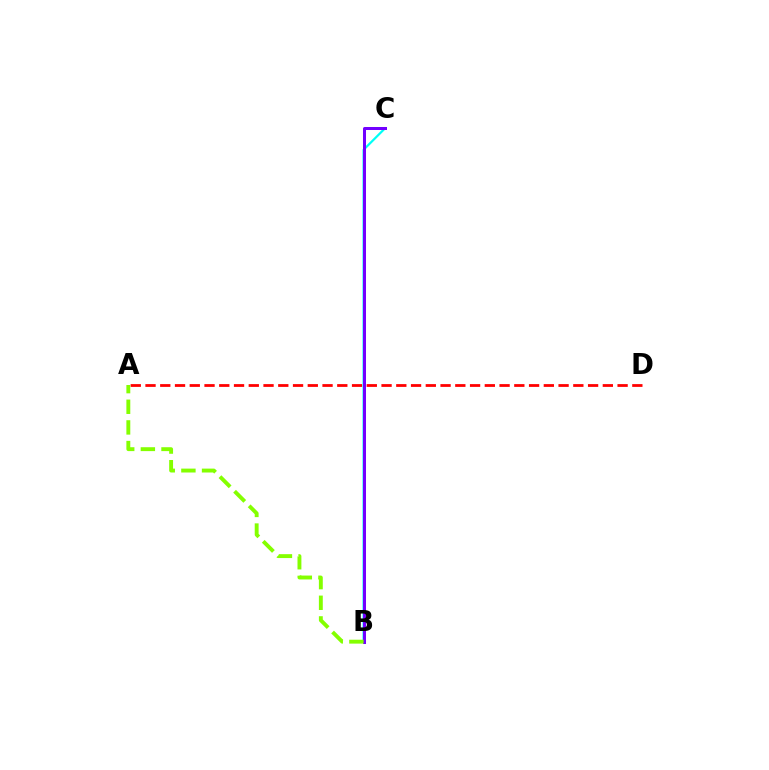{('A', 'D'): [{'color': '#ff0000', 'line_style': 'dashed', 'thickness': 2.0}], ('B', 'C'): [{'color': '#00fff6', 'line_style': 'solid', 'thickness': 1.59}, {'color': '#7200ff', 'line_style': 'solid', 'thickness': 2.17}], ('A', 'B'): [{'color': '#84ff00', 'line_style': 'dashed', 'thickness': 2.8}]}